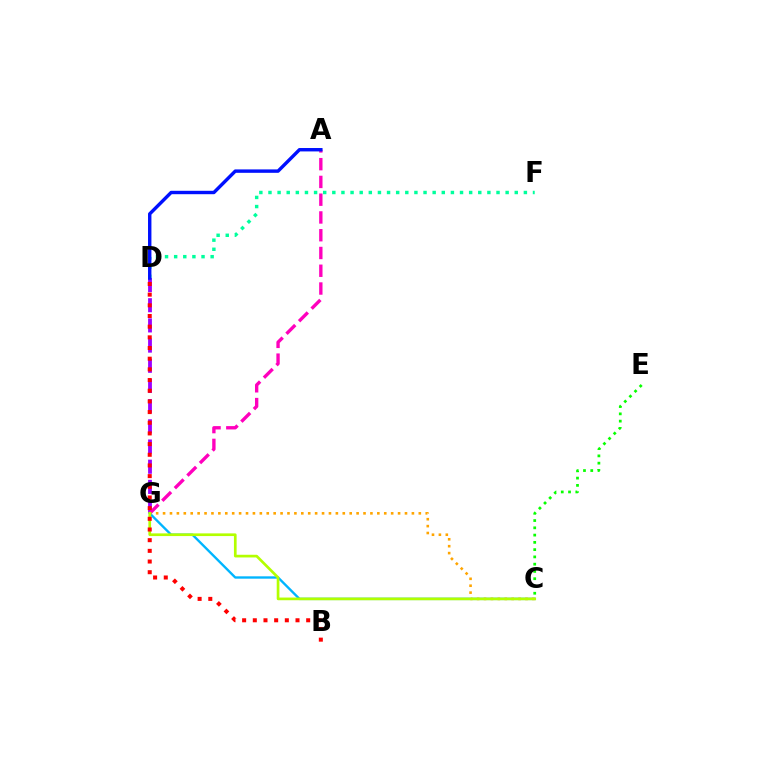{('D', 'F'): [{'color': '#00ff9d', 'line_style': 'dotted', 'thickness': 2.48}], ('D', 'G'): [{'color': '#9b00ff', 'line_style': 'dashed', 'thickness': 2.74}], ('A', 'G'): [{'color': '#ff00bd', 'line_style': 'dashed', 'thickness': 2.41}], ('C', 'G'): [{'color': '#00b5ff', 'line_style': 'solid', 'thickness': 1.7}, {'color': '#ffa500', 'line_style': 'dotted', 'thickness': 1.88}, {'color': '#b3ff00', 'line_style': 'solid', 'thickness': 1.94}], ('A', 'D'): [{'color': '#0010ff', 'line_style': 'solid', 'thickness': 2.45}], ('C', 'E'): [{'color': '#08ff00', 'line_style': 'dotted', 'thickness': 1.98}], ('B', 'D'): [{'color': '#ff0000', 'line_style': 'dotted', 'thickness': 2.9}]}